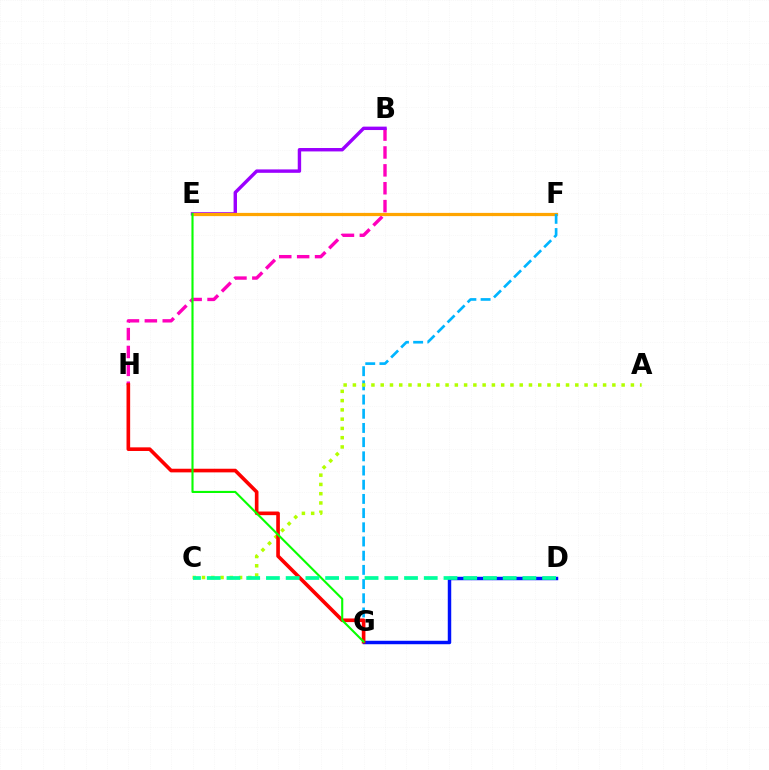{('B', 'H'): [{'color': '#ff00bd', 'line_style': 'dashed', 'thickness': 2.43}], ('D', 'G'): [{'color': '#0010ff', 'line_style': 'solid', 'thickness': 2.49}], ('B', 'E'): [{'color': '#9b00ff', 'line_style': 'solid', 'thickness': 2.45}], ('E', 'F'): [{'color': '#ffa500', 'line_style': 'solid', 'thickness': 2.32}], ('F', 'G'): [{'color': '#00b5ff', 'line_style': 'dashed', 'thickness': 1.93}], ('A', 'C'): [{'color': '#b3ff00', 'line_style': 'dotted', 'thickness': 2.52}], ('G', 'H'): [{'color': '#ff0000', 'line_style': 'solid', 'thickness': 2.62}], ('E', 'G'): [{'color': '#08ff00', 'line_style': 'solid', 'thickness': 1.52}], ('C', 'D'): [{'color': '#00ff9d', 'line_style': 'dashed', 'thickness': 2.68}]}